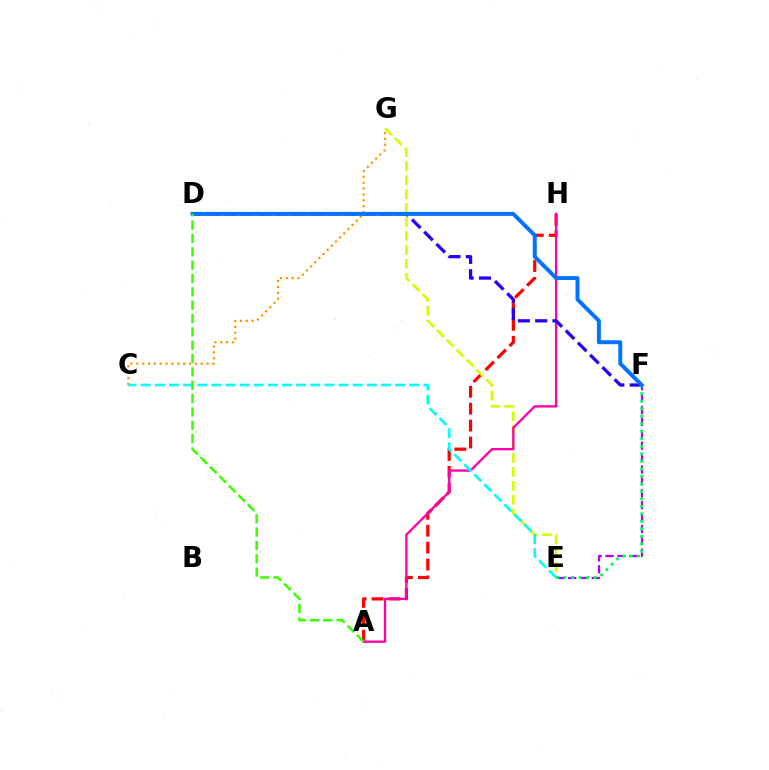{('C', 'G'): [{'color': '#ff9400', 'line_style': 'dotted', 'thickness': 1.59}], ('A', 'H'): [{'color': '#ff0000', 'line_style': 'dashed', 'thickness': 2.3}, {'color': '#ff00ac', 'line_style': 'solid', 'thickness': 1.69}], ('E', 'G'): [{'color': '#d1ff00', 'line_style': 'dashed', 'thickness': 1.89}], ('E', 'F'): [{'color': '#b900ff', 'line_style': 'dashed', 'thickness': 1.62}, {'color': '#00ff5c', 'line_style': 'dotted', 'thickness': 2.04}], ('D', 'F'): [{'color': '#2500ff', 'line_style': 'dashed', 'thickness': 2.35}, {'color': '#0074ff', 'line_style': 'solid', 'thickness': 2.84}], ('C', 'E'): [{'color': '#00fff6', 'line_style': 'dashed', 'thickness': 1.92}], ('A', 'D'): [{'color': '#3dff00', 'line_style': 'dashed', 'thickness': 1.81}]}